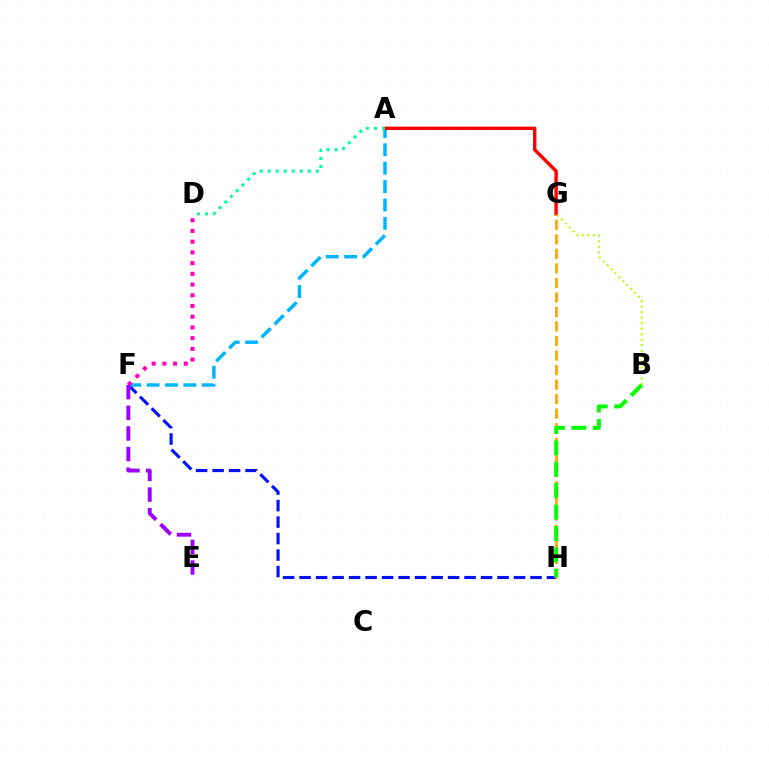{('F', 'H'): [{'color': '#0010ff', 'line_style': 'dashed', 'thickness': 2.24}], ('A', 'F'): [{'color': '#00b5ff', 'line_style': 'dashed', 'thickness': 2.5}], ('D', 'F'): [{'color': '#ff00bd', 'line_style': 'dotted', 'thickness': 2.91}], ('A', 'G'): [{'color': '#ff0000', 'line_style': 'solid', 'thickness': 2.45}], ('B', 'G'): [{'color': '#b3ff00', 'line_style': 'dotted', 'thickness': 1.5}], ('A', 'D'): [{'color': '#00ff9d', 'line_style': 'dotted', 'thickness': 2.18}], ('E', 'F'): [{'color': '#9b00ff', 'line_style': 'dashed', 'thickness': 2.8}], ('G', 'H'): [{'color': '#ffa500', 'line_style': 'dashed', 'thickness': 1.97}], ('B', 'H'): [{'color': '#08ff00', 'line_style': 'dashed', 'thickness': 2.91}]}